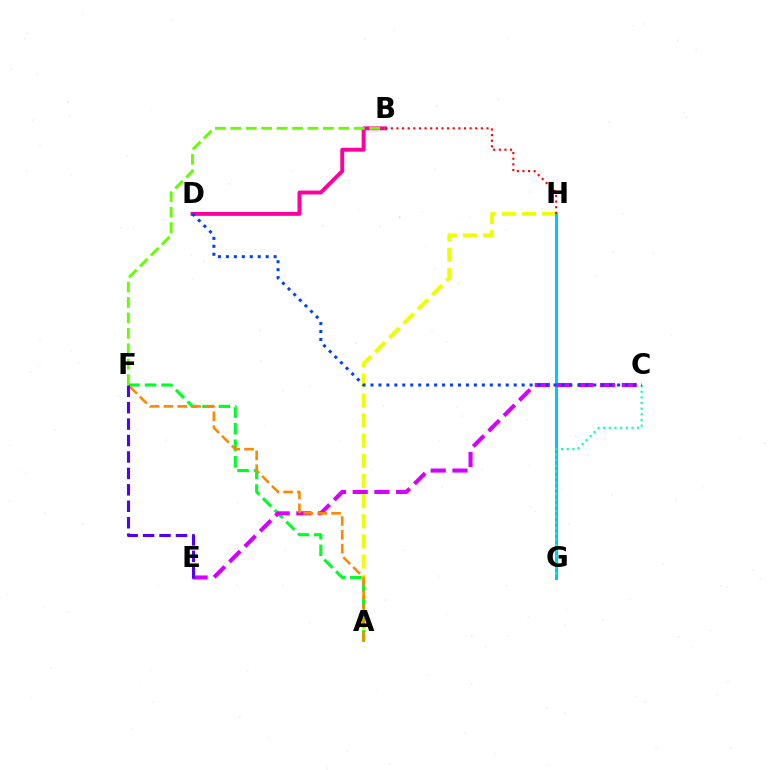{('A', 'H'): [{'color': '#eeff00', 'line_style': 'dashed', 'thickness': 2.73}], ('B', 'D'): [{'color': '#ff00a0', 'line_style': 'solid', 'thickness': 2.81}], ('G', 'H'): [{'color': '#00c7ff', 'line_style': 'solid', 'thickness': 2.21}], ('A', 'F'): [{'color': '#00ff27', 'line_style': 'dashed', 'thickness': 2.25}, {'color': '#ff8800', 'line_style': 'dashed', 'thickness': 1.88}], ('C', 'E'): [{'color': '#d600ff', 'line_style': 'dashed', 'thickness': 2.95}], ('C', 'G'): [{'color': '#00ffaf', 'line_style': 'dotted', 'thickness': 1.54}], ('E', 'F'): [{'color': '#4f00ff', 'line_style': 'dashed', 'thickness': 2.23}], ('C', 'D'): [{'color': '#003fff', 'line_style': 'dotted', 'thickness': 2.16}], ('B', 'H'): [{'color': '#ff0000', 'line_style': 'dotted', 'thickness': 1.53}], ('B', 'F'): [{'color': '#66ff00', 'line_style': 'dashed', 'thickness': 2.1}]}